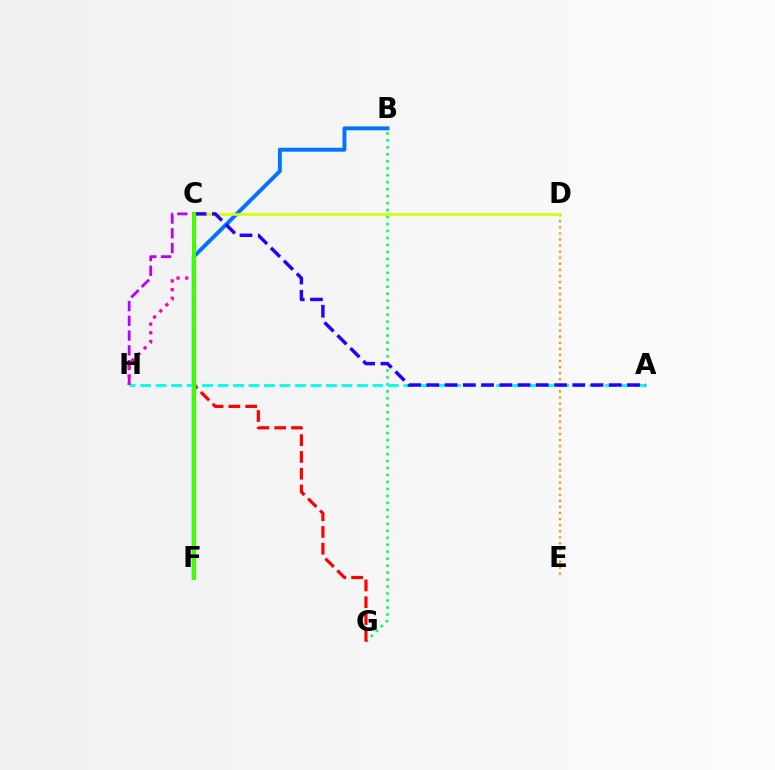{('B', 'G'): [{'color': '#00ff5c', 'line_style': 'dotted', 'thickness': 1.89}], ('B', 'F'): [{'color': '#0074ff', 'line_style': 'solid', 'thickness': 2.83}], ('D', 'E'): [{'color': '#ff9400', 'line_style': 'dotted', 'thickness': 1.65}], ('C', 'D'): [{'color': '#d1ff00', 'line_style': 'solid', 'thickness': 1.85}], ('A', 'H'): [{'color': '#00fff6', 'line_style': 'dashed', 'thickness': 2.1}], ('C', 'G'): [{'color': '#ff0000', 'line_style': 'dashed', 'thickness': 2.28}], ('A', 'C'): [{'color': '#2500ff', 'line_style': 'dashed', 'thickness': 2.48}], ('C', 'H'): [{'color': '#b900ff', 'line_style': 'dashed', 'thickness': 2.0}, {'color': '#ff00ac', 'line_style': 'dotted', 'thickness': 2.36}], ('C', 'F'): [{'color': '#3dff00', 'line_style': 'solid', 'thickness': 2.86}]}